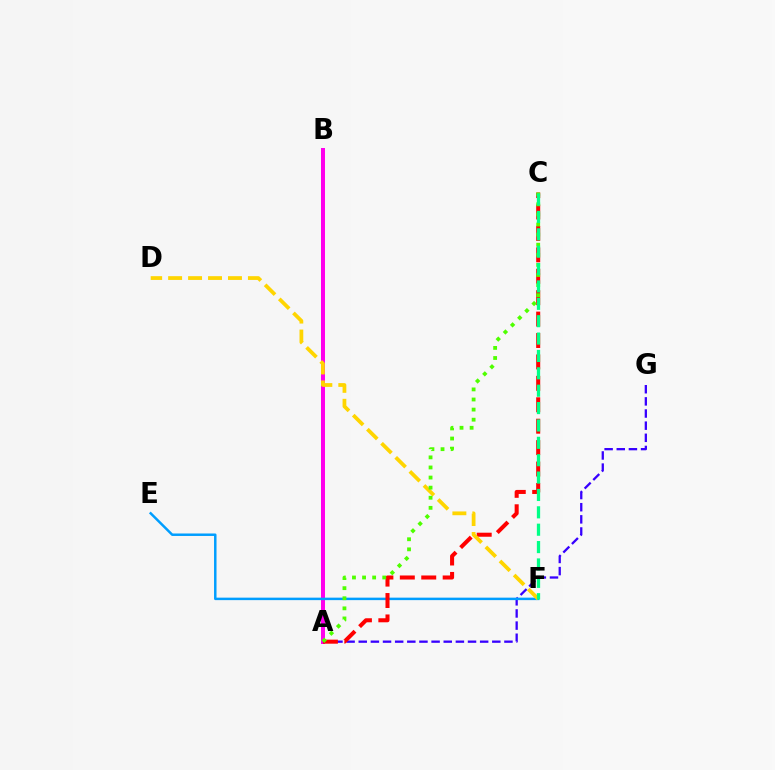{('A', 'B'): [{'color': '#ff00ed', 'line_style': 'solid', 'thickness': 2.88}], ('A', 'G'): [{'color': '#3700ff', 'line_style': 'dashed', 'thickness': 1.65}], ('E', 'F'): [{'color': '#009eff', 'line_style': 'solid', 'thickness': 1.78}], ('A', 'C'): [{'color': '#ff0000', 'line_style': 'dashed', 'thickness': 2.91}, {'color': '#4fff00', 'line_style': 'dotted', 'thickness': 2.74}], ('D', 'F'): [{'color': '#ffd500', 'line_style': 'dashed', 'thickness': 2.71}], ('C', 'F'): [{'color': '#00ff86', 'line_style': 'dashed', 'thickness': 2.36}]}